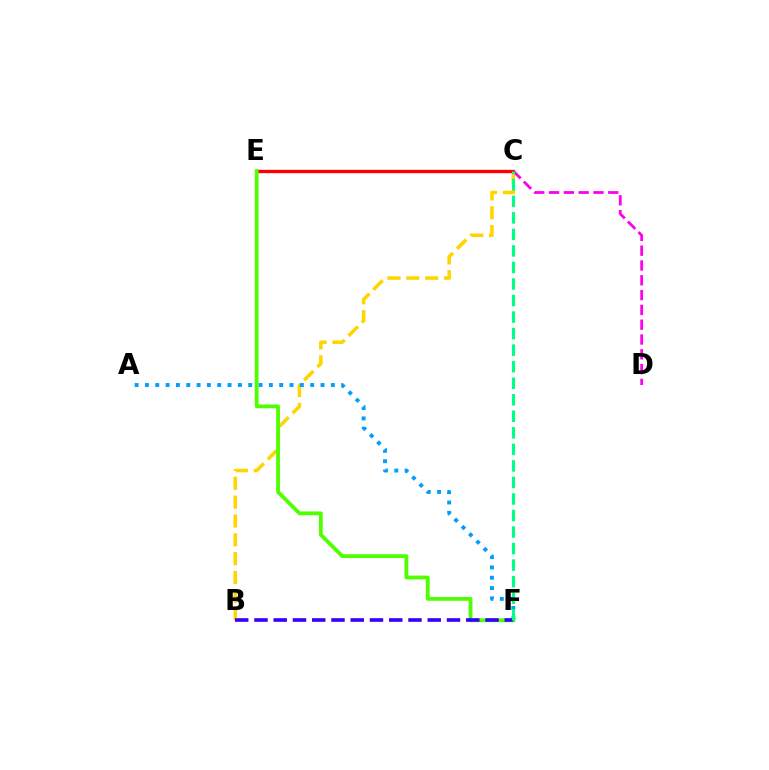{('B', 'C'): [{'color': '#ffd500', 'line_style': 'dashed', 'thickness': 2.56}], ('C', 'E'): [{'color': '#ff0000', 'line_style': 'solid', 'thickness': 2.4}], ('C', 'D'): [{'color': '#ff00ed', 'line_style': 'dashed', 'thickness': 2.01}], ('A', 'F'): [{'color': '#009eff', 'line_style': 'dotted', 'thickness': 2.81}], ('E', 'F'): [{'color': '#4fff00', 'line_style': 'solid', 'thickness': 2.73}], ('B', 'F'): [{'color': '#3700ff', 'line_style': 'dashed', 'thickness': 2.62}], ('C', 'F'): [{'color': '#00ff86', 'line_style': 'dashed', 'thickness': 2.25}]}